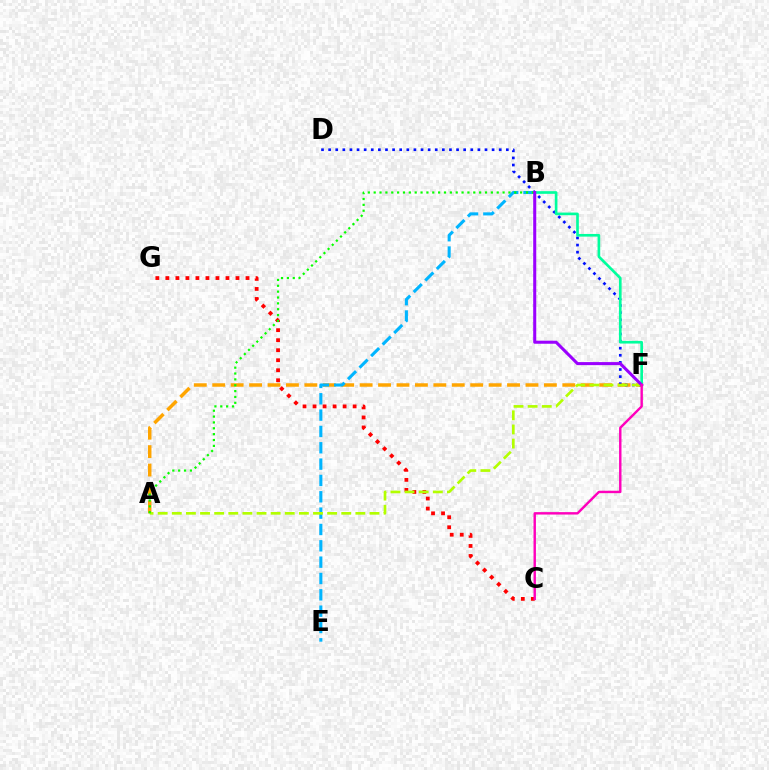{('C', 'G'): [{'color': '#ff0000', 'line_style': 'dotted', 'thickness': 2.72}], ('A', 'F'): [{'color': '#ffa500', 'line_style': 'dashed', 'thickness': 2.5}, {'color': '#b3ff00', 'line_style': 'dashed', 'thickness': 1.92}], ('D', 'F'): [{'color': '#0010ff', 'line_style': 'dotted', 'thickness': 1.93}], ('B', 'E'): [{'color': '#00b5ff', 'line_style': 'dashed', 'thickness': 2.22}], ('B', 'F'): [{'color': '#00ff9d', 'line_style': 'solid', 'thickness': 1.91}, {'color': '#9b00ff', 'line_style': 'solid', 'thickness': 2.19}], ('A', 'B'): [{'color': '#08ff00', 'line_style': 'dotted', 'thickness': 1.59}], ('C', 'F'): [{'color': '#ff00bd', 'line_style': 'solid', 'thickness': 1.74}]}